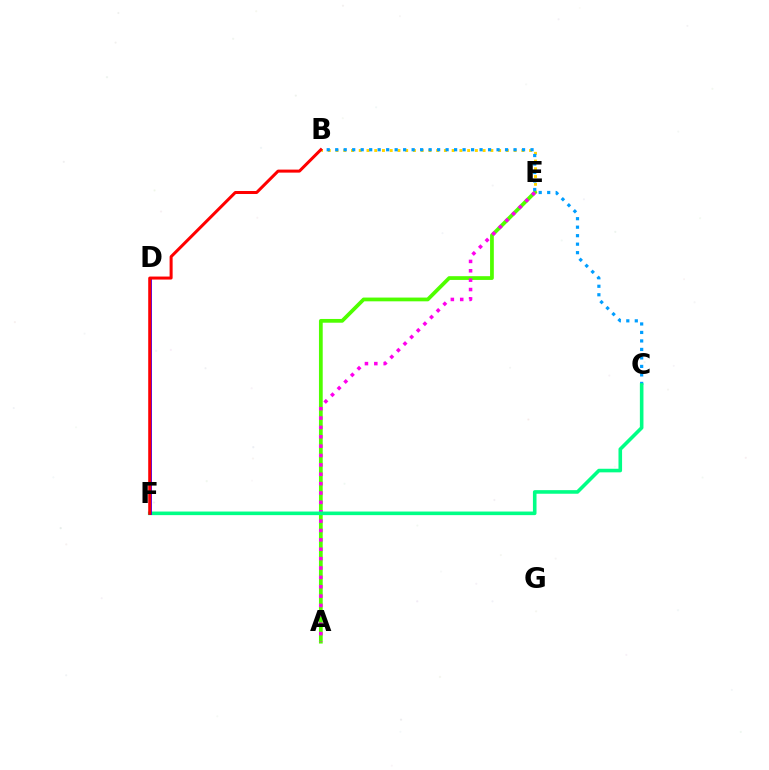{('B', 'E'): [{'color': '#ffd500', 'line_style': 'dotted', 'thickness': 2.1}], ('A', 'E'): [{'color': '#4fff00', 'line_style': 'solid', 'thickness': 2.7}, {'color': '#ff00ed', 'line_style': 'dotted', 'thickness': 2.55}], ('B', 'C'): [{'color': '#009eff', 'line_style': 'dotted', 'thickness': 2.31}], ('C', 'F'): [{'color': '#00ff86', 'line_style': 'solid', 'thickness': 2.59}], ('D', 'F'): [{'color': '#3700ff', 'line_style': 'solid', 'thickness': 2.05}], ('B', 'F'): [{'color': '#ff0000', 'line_style': 'solid', 'thickness': 2.17}]}